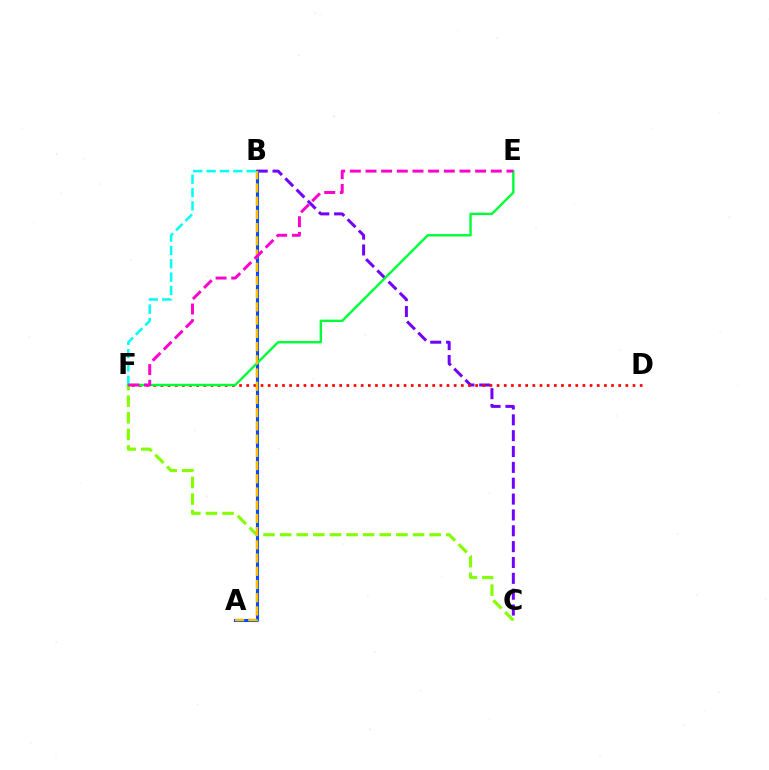{('B', 'C'): [{'color': '#7200ff', 'line_style': 'dashed', 'thickness': 2.15}], ('C', 'F'): [{'color': '#84ff00', 'line_style': 'dashed', 'thickness': 2.26}], ('D', 'F'): [{'color': '#ff0000', 'line_style': 'dotted', 'thickness': 1.94}], ('B', 'F'): [{'color': '#00fff6', 'line_style': 'dashed', 'thickness': 1.81}], ('A', 'B'): [{'color': '#004bff', 'line_style': 'solid', 'thickness': 2.23}, {'color': '#ffbd00', 'line_style': 'dashed', 'thickness': 1.8}], ('E', 'F'): [{'color': '#00ff39', 'line_style': 'solid', 'thickness': 1.73}, {'color': '#ff00cf', 'line_style': 'dashed', 'thickness': 2.13}]}